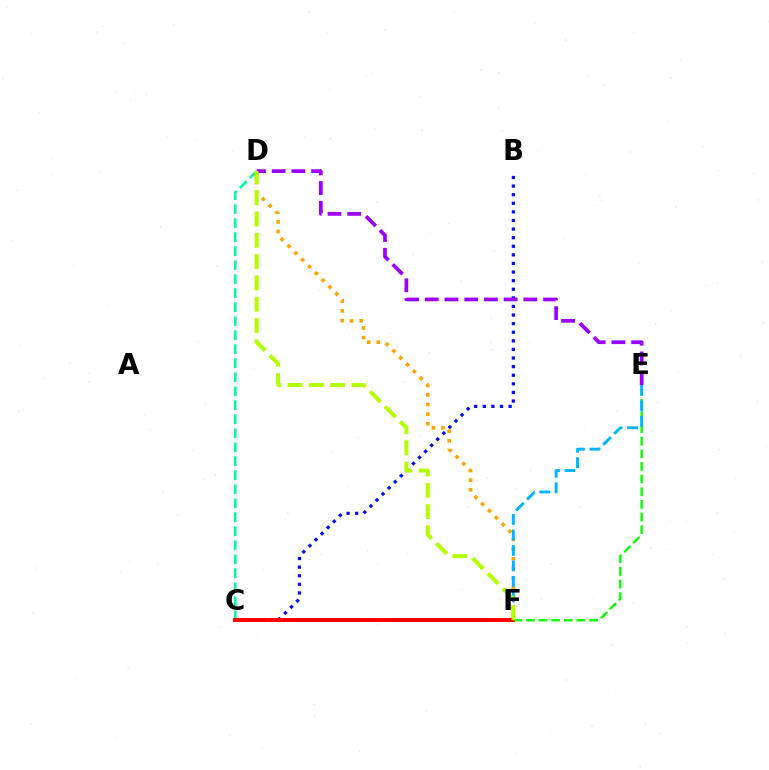{('B', 'C'): [{'color': '#0010ff', 'line_style': 'dotted', 'thickness': 2.34}], ('C', 'F'): [{'color': '#ff00bd', 'line_style': 'dotted', 'thickness': 2.79}, {'color': '#ff0000', 'line_style': 'solid', 'thickness': 2.84}], ('C', 'D'): [{'color': '#00ff9d', 'line_style': 'dashed', 'thickness': 1.9}], ('E', 'F'): [{'color': '#08ff00', 'line_style': 'dashed', 'thickness': 1.72}, {'color': '#00b5ff', 'line_style': 'dashed', 'thickness': 2.1}], ('D', 'F'): [{'color': '#ffa500', 'line_style': 'dotted', 'thickness': 2.62}, {'color': '#b3ff00', 'line_style': 'dashed', 'thickness': 2.89}], ('D', 'E'): [{'color': '#9b00ff', 'line_style': 'dashed', 'thickness': 2.68}]}